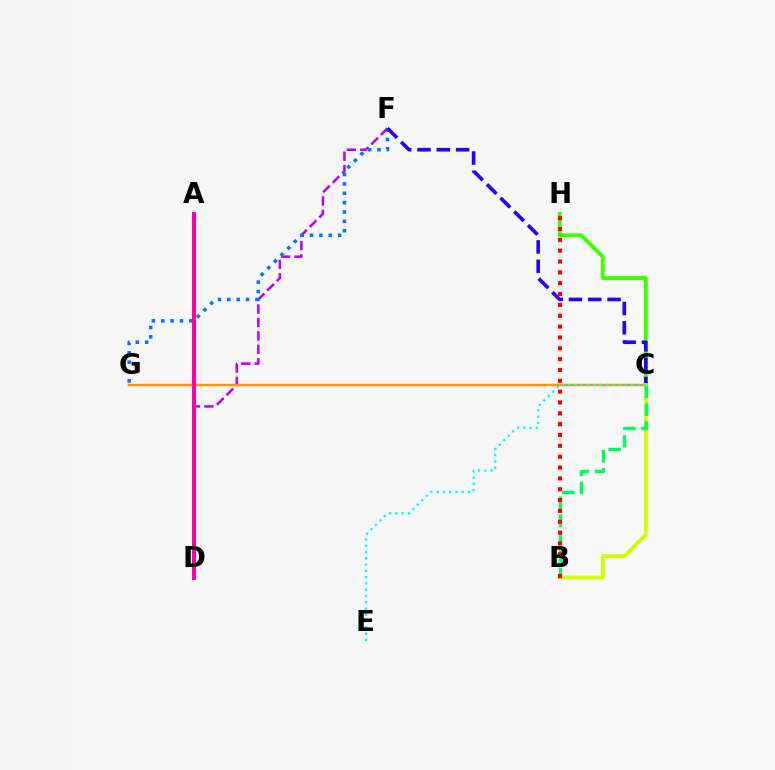{('D', 'F'): [{'color': '#b900ff', 'line_style': 'dashed', 'thickness': 1.82}], ('F', 'G'): [{'color': '#0074ff', 'line_style': 'dotted', 'thickness': 2.54}], ('C', 'H'): [{'color': '#3dff00', 'line_style': 'solid', 'thickness': 2.82}], ('C', 'G'): [{'color': '#ff9400', 'line_style': 'solid', 'thickness': 1.79}], ('C', 'F'): [{'color': '#2500ff', 'line_style': 'dashed', 'thickness': 2.62}], ('B', 'C'): [{'color': '#d1ff00', 'line_style': 'solid', 'thickness': 2.73}, {'color': '#00ff5c', 'line_style': 'dashed', 'thickness': 2.43}], ('B', 'H'): [{'color': '#ff0000', 'line_style': 'dotted', 'thickness': 2.95}], ('C', 'E'): [{'color': '#00fff6', 'line_style': 'dotted', 'thickness': 1.71}], ('A', 'D'): [{'color': '#ff00ac', 'line_style': 'solid', 'thickness': 2.87}]}